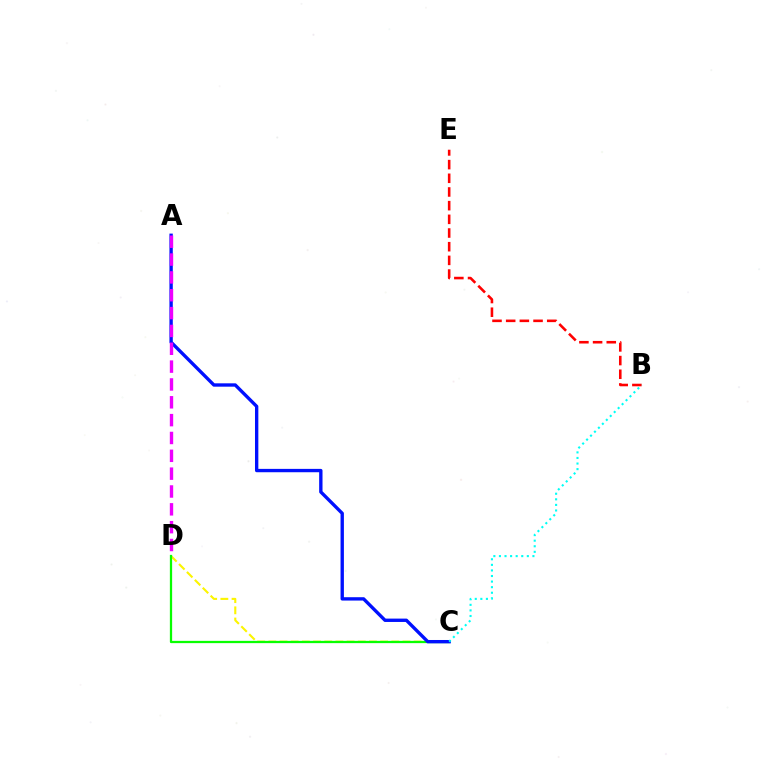{('B', 'E'): [{'color': '#ff0000', 'line_style': 'dashed', 'thickness': 1.86}], ('C', 'D'): [{'color': '#fcf500', 'line_style': 'dashed', 'thickness': 1.52}, {'color': '#08ff00', 'line_style': 'solid', 'thickness': 1.63}], ('A', 'C'): [{'color': '#0010ff', 'line_style': 'solid', 'thickness': 2.42}], ('A', 'D'): [{'color': '#ee00ff', 'line_style': 'dashed', 'thickness': 2.42}], ('B', 'C'): [{'color': '#00fff6', 'line_style': 'dotted', 'thickness': 1.52}]}